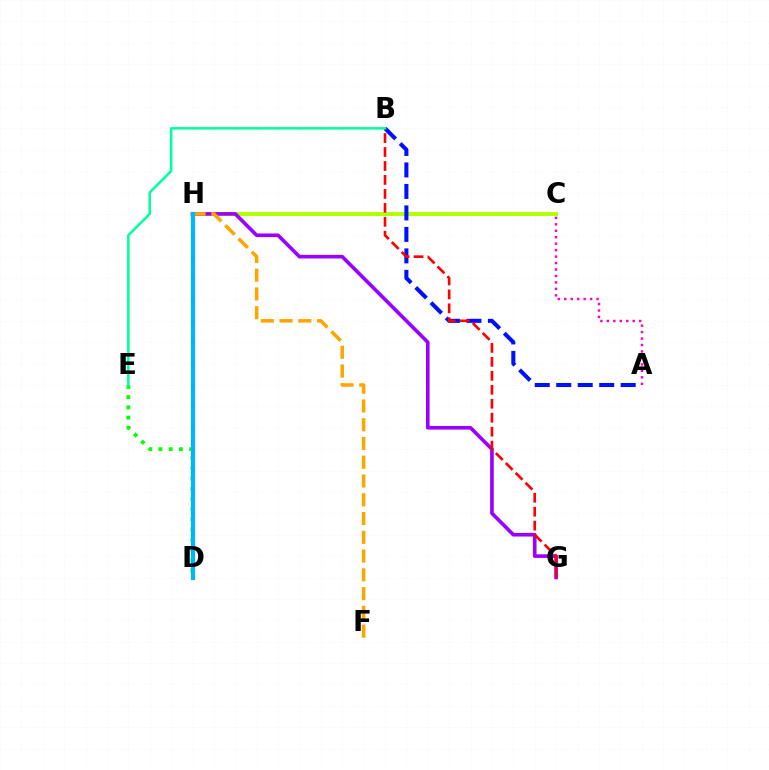{('C', 'H'): [{'color': '#b3ff00', 'line_style': 'solid', 'thickness': 2.81}], ('G', 'H'): [{'color': '#9b00ff', 'line_style': 'solid', 'thickness': 2.62}], ('D', 'E'): [{'color': '#08ff00', 'line_style': 'dotted', 'thickness': 2.78}], ('A', 'B'): [{'color': '#0010ff', 'line_style': 'dashed', 'thickness': 2.92}], ('B', 'G'): [{'color': '#ff0000', 'line_style': 'dashed', 'thickness': 1.9}], ('A', 'C'): [{'color': '#ff00bd', 'line_style': 'dotted', 'thickness': 1.76}], ('F', 'H'): [{'color': '#ffa500', 'line_style': 'dashed', 'thickness': 2.55}], ('B', 'E'): [{'color': '#00ff9d', 'line_style': 'solid', 'thickness': 1.82}], ('D', 'H'): [{'color': '#00b5ff', 'line_style': 'solid', 'thickness': 3.0}]}